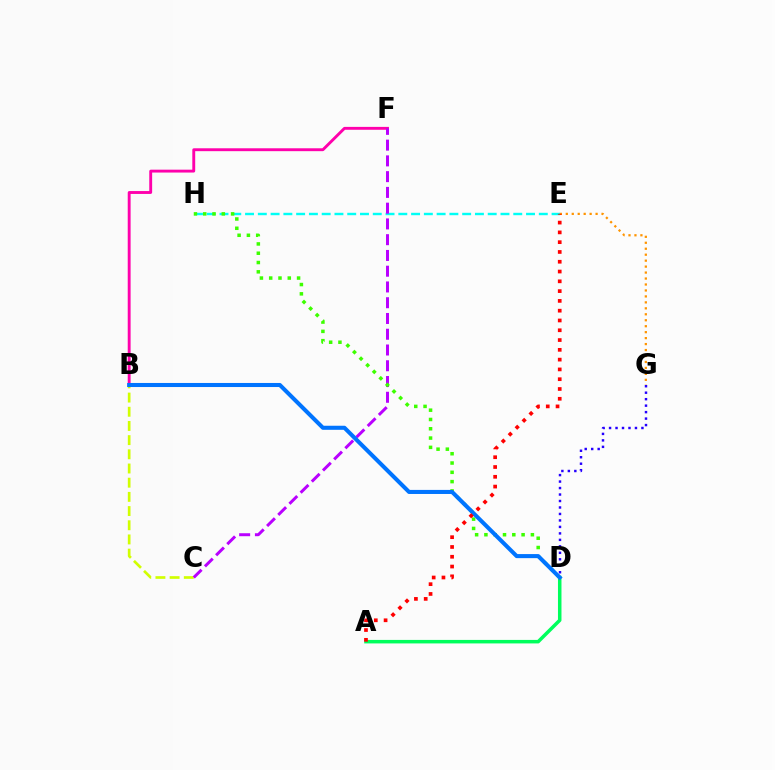{('A', 'D'): [{'color': '#00ff5c', 'line_style': 'solid', 'thickness': 2.52}], ('E', 'H'): [{'color': '#00fff6', 'line_style': 'dashed', 'thickness': 1.74}], ('D', 'G'): [{'color': '#2500ff', 'line_style': 'dotted', 'thickness': 1.76}], ('E', 'G'): [{'color': '#ff9400', 'line_style': 'dotted', 'thickness': 1.62}], ('B', 'F'): [{'color': '#ff00ac', 'line_style': 'solid', 'thickness': 2.07}], ('B', 'C'): [{'color': '#d1ff00', 'line_style': 'dashed', 'thickness': 1.93}], ('C', 'F'): [{'color': '#b900ff', 'line_style': 'dashed', 'thickness': 2.14}], ('D', 'H'): [{'color': '#3dff00', 'line_style': 'dotted', 'thickness': 2.53}], ('B', 'D'): [{'color': '#0074ff', 'line_style': 'solid', 'thickness': 2.93}], ('A', 'E'): [{'color': '#ff0000', 'line_style': 'dotted', 'thickness': 2.66}]}